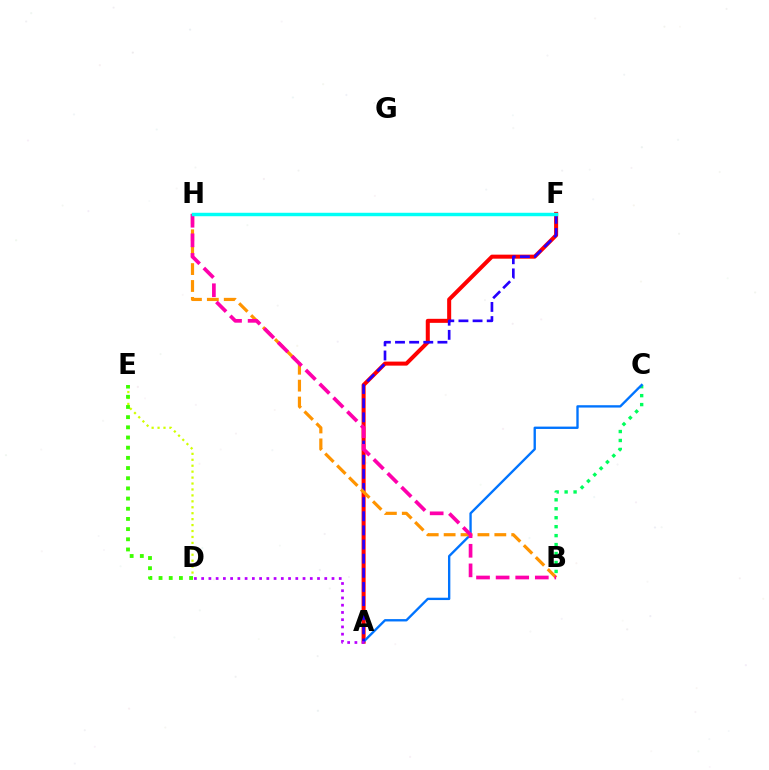{('B', 'C'): [{'color': '#00ff5c', 'line_style': 'dotted', 'thickness': 2.43}], ('A', 'F'): [{'color': '#ff0000', 'line_style': 'solid', 'thickness': 2.9}, {'color': '#2500ff', 'line_style': 'dashed', 'thickness': 1.92}], ('A', 'C'): [{'color': '#0074ff', 'line_style': 'solid', 'thickness': 1.69}], ('D', 'E'): [{'color': '#d1ff00', 'line_style': 'dotted', 'thickness': 1.61}, {'color': '#3dff00', 'line_style': 'dotted', 'thickness': 2.77}], ('B', 'H'): [{'color': '#ff9400', 'line_style': 'dashed', 'thickness': 2.3}, {'color': '#ff00ac', 'line_style': 'dashed', 'thickness': 2.66}], ('A', 'D'): [{'color': '#b900ff', 'line_style': 'dotted', 'thickness': 1.97}], ('F', 'H'): [{'color': '#00fff6', 'line_style': 'solid', 'thickness': 2.48}]}